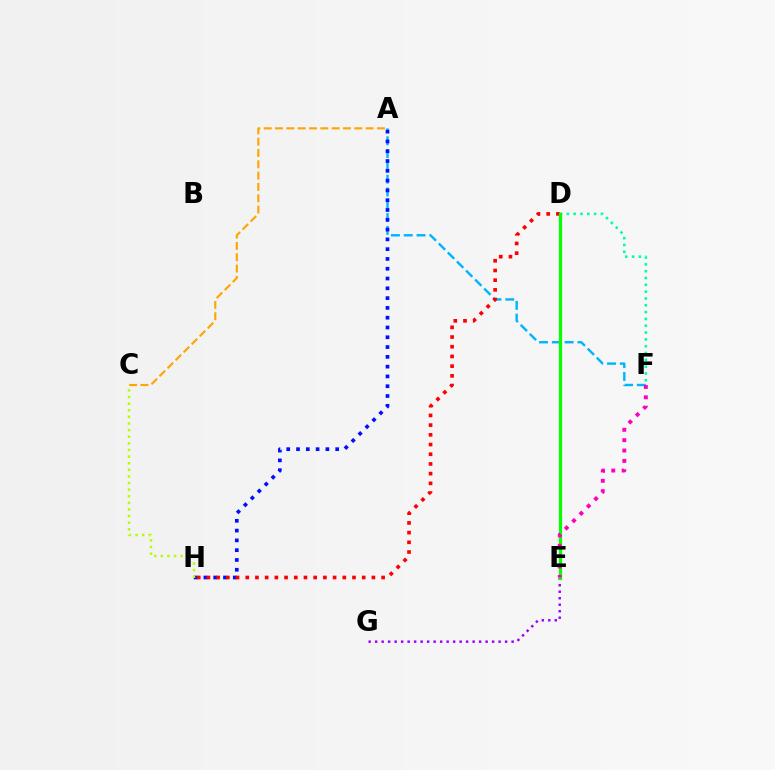{('D', 'F'): [{'color': '#00ff9d', 'line_style': 'dotted', 'thickness': 1.85}], ('A', 'F'): [{'color': '#00b5ff', 'line_style': 'dashed', 'thickness': 1.74}], ('A', 'H'): [{'color': '#0010ff', 'line_style': 'dotted', 'thickness': 2.66}], ('D', 'H'): [{'color': '#ff0000', 'line_style': 'dotted', 'thickness': 2.64}], ('E', 'G'): [{'color': '#9b00ff', 'line_style': 'dotted', 'thickness': 1.77}], ('D', 'E'): [{'color': '#08ff00', 'line_style': 'solid', 'thickness': 2.32}], ('A', 'C'): [{'color': '#ffa500', 'line_style': 'dashed', 'thickness': 1.54}], ('E', 'F'): [{'color': '#ff00bd', 'line_style': 'dotted', 'thickness': 2.81}], ('C', 'H'): [{'color': '#b3ff00', 'line_style': 'dotted', 'thickness': 1.8}]}